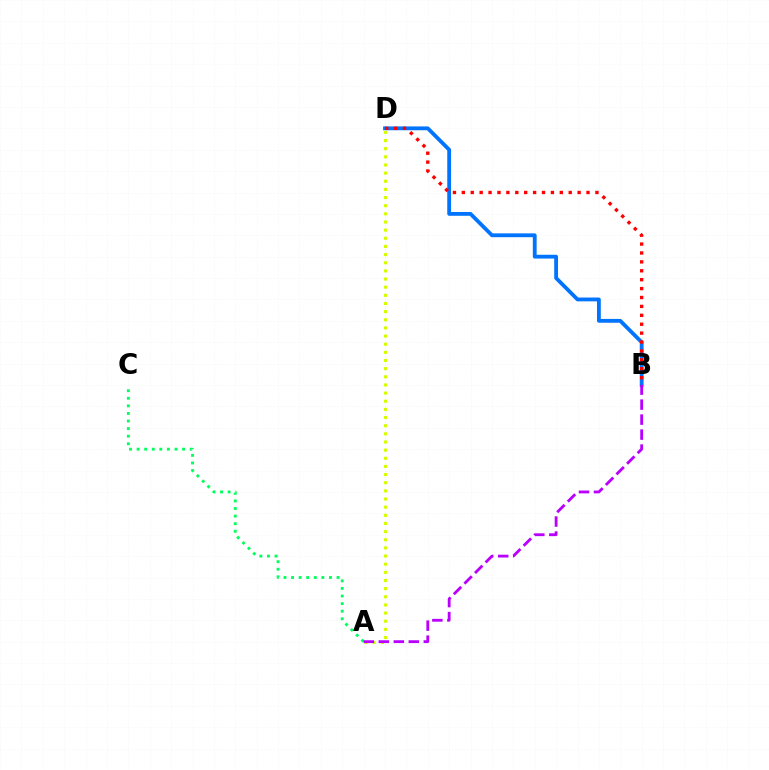{('B', 'D'): [{'color': '#0074ff', 'line_style': 'solid', 'thickness': 2.75}, {'color': '#ff0000', 'line_style': 'dotted', 'thickness': 2.42}], ('A', 'C'): [{'color': '#00ff5c', 'line_style': 'dotted', 'thickness': 2.06}], ('A', 'D'): [{'color': '#d1ff00', 'line_style': 'dotted', 'thickness': 2.21}], ('A', 'B'): [{'color': '#b900ff', 'line_style': 'dashed', 'thickness': 2.04}]}